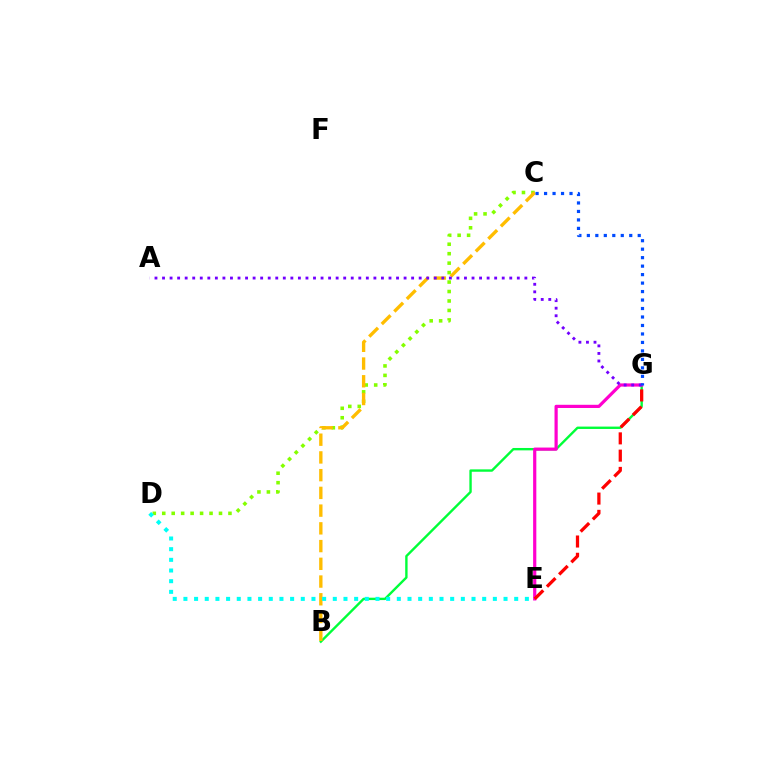{('C', 'D'): [{'color': '#84ff00', 'line_style': 'dotted', 'thickness': 2.57}], ('B', 'G'): [{'color': '#00ff39', 'line_style': 'solid', 'thickness': 1.72}], ('E', 'G'): [{'color': '#ff00cf', 'line_style': 'solid', 'thickness': 2.3}, {'color': '#ff0000', 'line_style': 'dashed', 'thickness': 2.35}], ('B', 'C'): [{'color': '#ffbd00', 'line_style': 'dashed', 'thickness': 2.41}], ('D', 'E'): [{'color': '#00fff6', 'line_style': 'dotted', 'thickness': 2.9}], ('A', 'G'): [{'color': '#7200ff', 'line_style': 'dotted', 'thickness': 2.05}], ('C', 'G'): [{'color': '#004bff', 'line_style': 'dotted', 'thickness': 2.3}]}